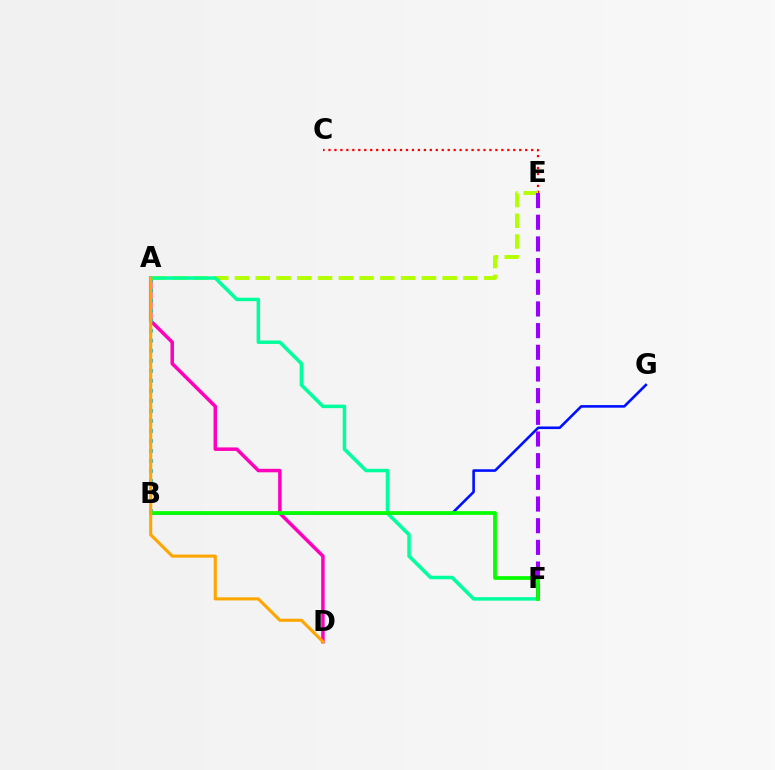{('A', 'D'): [{'color': '#ff00bd', 'line_style': 'solid', 'thickness': 2.52}, {'color': '#ffa500', 'line_style': 'solid', 'thickness': 2.23}], ('A', 'B'): [{'color': '#00b5ff', 'line_style': 'dotted', 'thickness': 2.72}], ('C', 'E'): [{'color': '#ff0000', 'line_style': 'dotted', 'thickness': 1.62}], ('A', 'E'): [{'color': '#b3ff00', 'line_style': 'dashed', 'thickness': 2.82}], ('A', 'F'): [{'color': '#00ff9d', 'line_style': 'solid', 'thickness': 2.51}], ('B', 'G'): [{'color': '#0010ff', 'line_style': 'solid', 'thickness': 1.87}], ('E', 'F'): [{'color': '#9b00ff', 'line_style': 'dashed', 'thickness': 2.94}], ('B', 'F'): [{'color': '#08ff00', 'line_style': 'solid', 'thickness': 2.71}]}